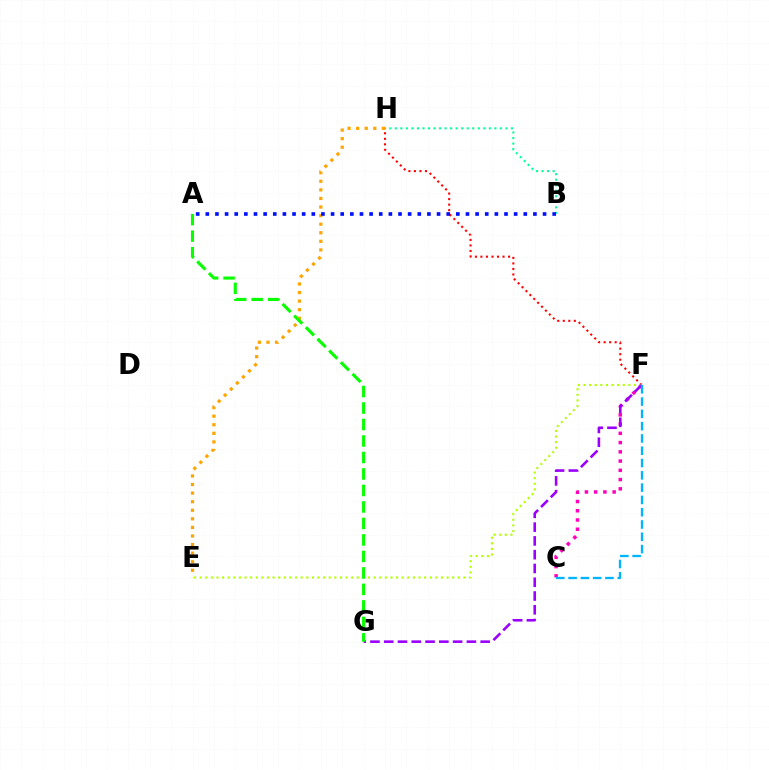{('F', 'H'): [{'color': '#ff0000', 'line_style': 'dotted', 'thickness': 1.5}], ('C', 'F'): [{'color': '#ff00bd', 'line_style': 'dotted', 'thickness': 2.51}, {'color': '#00b5ff', 'line_style': 'dashed', 'thickness': 1.67}], ('E', 'F'): [{'color': '#b3ff00', 'line_style': 'dotted', 'thickness': 1.52}], ('F', 'G'): [{'color': '#9b00ff', 'line_style': 'dashed', 'thickness': 1.87}], ('B', 'H'): [{'color': '#00ff9d', 'line_style': 'dotted', 'thickness': 1.5}], ('E', 'H'): [{'color': '#ffa500', 'line_style': 'dotted', 'thickness': 2.33}], ('A', 'G'): [{'color': '#08ff00', 'line_style': 'dashed', 'thickness': 2.24}], ('A', 'B'): [{'color': '#0010ff', 'line_style': 'dotted', 'thickness': 2.62}]}